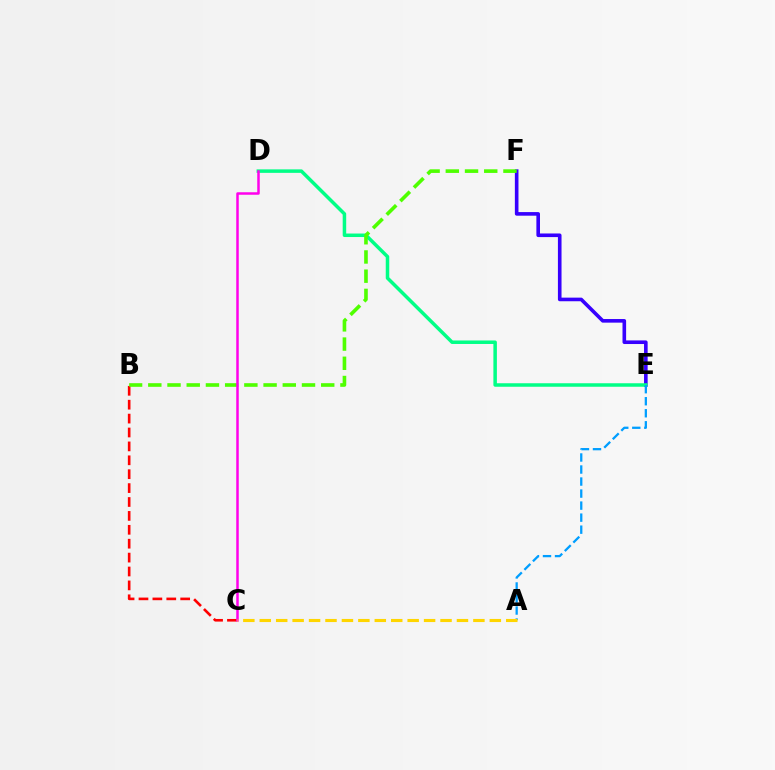{('E', 'F'): [{'color': '#3700ff', 'line_style': 'solid', 'thickness': 2.6}], ('B', 'C'): [{'color': '#ff0000', 'line_style': 'dashed', 'thickness': 1.89}], ('D', 'E'): [{'color': '#00ff86', 'line_style': 'solid', 'thickness': 2.52}], ('A', 'E'): [{'color': '#009eff', 'line_style': 'dashed', 'thickness': 1.63}], ('B', 'F'): [{'color': '#4fff00', 'line_style': 'dashed', 'thickness': 2.61}], ('C', 'D'): [{'color': '#ff00ed', 'line_style': 'solid', 'thickness': 1.8}], ('A', 'C'): [{'color': '#ffd500', 'line_style': 'dashed', 'thickness': 2.23}]}